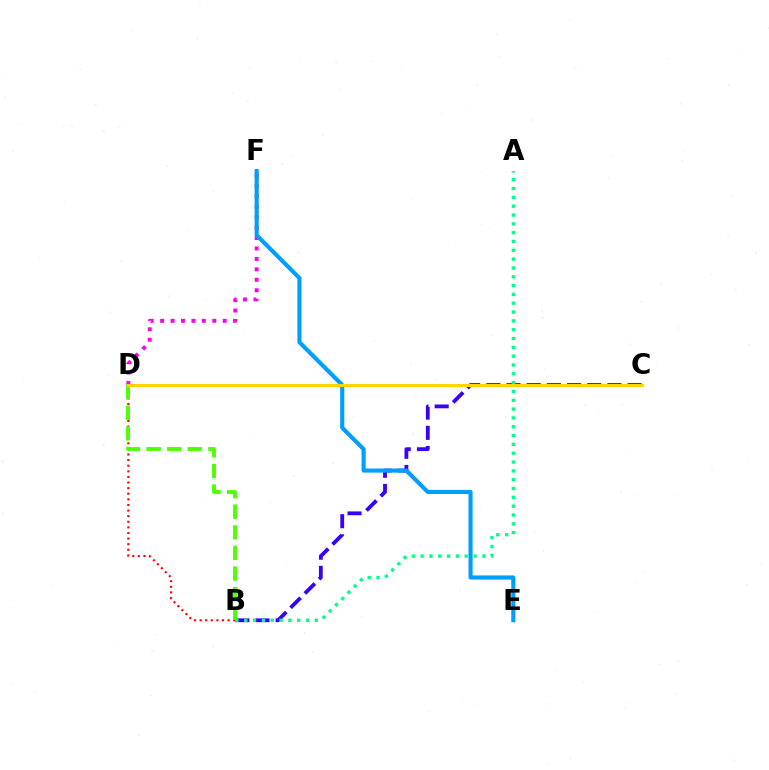{('B', 'D'): [{'color': '#ff0000', 'line_style': 'dotted', 'thickness': 1.52}, {'color': '#4fff00', 'line_style': 'dashed', 'thickness': 2.8}], ('B', 'C'): [{'color': '#3700ff', 'line_style': 'dashed', 'thickness': 2.74}], ('D', 'F'): [{'color': '#ff00ed', 'line_style': 'dotted', 'thickness': 2.83}], ('E', 'F'): [{'color': '#009eff', 'line_style': 'solid', 'thickness': 2.97}], ('A', 'B'): [{'color': '#00ff86', 'line_style': 'dotted', 'thickness': 2.4}], ('C', 'D'): [{'color': '#ffd500', 'line_style': 'solid', 'thickness': 2.22}]}